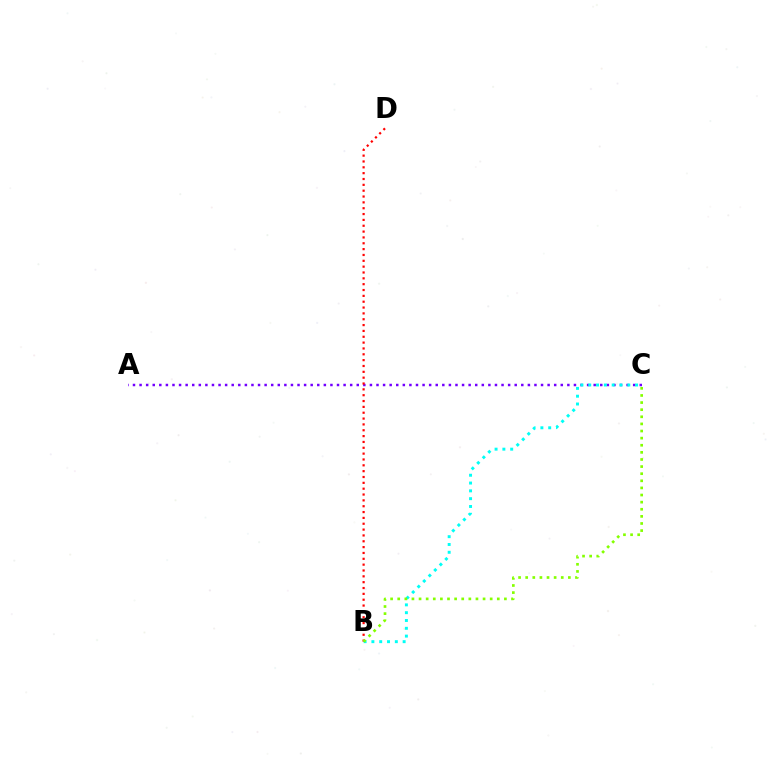{('A', 'C'): [{'color': '#7200ff', 'line_style': 'dotted', 'thickness': 1.79}], ('B', 'D'): [{'color': '#ff0000', 'line_style': 'dotted', 'thickness': 1.59}], ('B', 'C'): [{'color': '#00fff6', 'line_style': 'dotted', 'thickness': 2.12}, {'color': '#84ff00', 'line_style': 'dotted', 'thickness': 1.93}]}